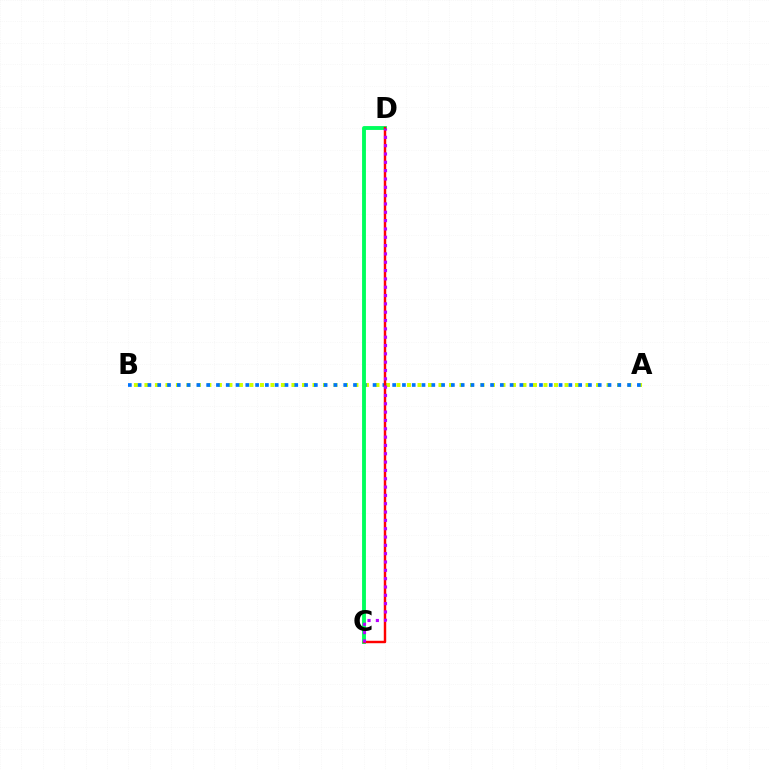{('A', 'B'): [{'color': '#d1ff00', 'line_style': 'dotted', 'thickness': 2.85}, {'color': '#0074ff', 'line_style': 'dotted', 'thickness': 2.66}], ('C', 'D'): [{'color': '#00ff5c', 'line_style': 'solid', 'thickness': 2.78}, {'color': '#ff0000', 'line_style': 'solid', 'thickness': 1.75}, {'color': '#b900ff', 'line_style': 'dotted', 'thickness': 2.26}]}